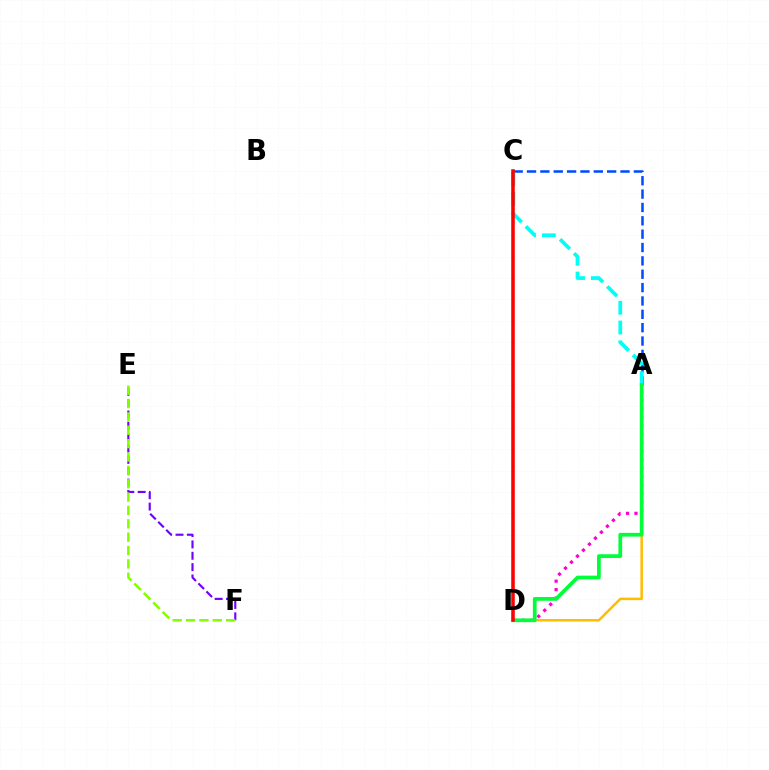{('A', 'D'): [{'color': '#ffbd00', 'line_style': 'solid', 'thickness': 1.8}, {'color': '#ff00cf', 'line_style': 'dotted', 'thickness': 2.3}, {'color': '#00ff39', 'line_style': 'solid', 'thickness': 2.68}], ('A', 'C'): [{'color': '#004bff', 'line_style': 'dashed', 'thickness': 1.81}, {'color': '#00fff6', 'line_style': 'dashed', 'thickness': 2.69}], ('E', 'F'): [{'color': '#7200ff', 'line_style': 'dashed', 'thickness': 1.54}, {'color': '#84ff00', 'line_style': 'dashed', 'thickness': 1.81}], ('C', 'D'): [{'color': '#ff0000', 'line_style': 'solid', 'thickness': 2.56}]}